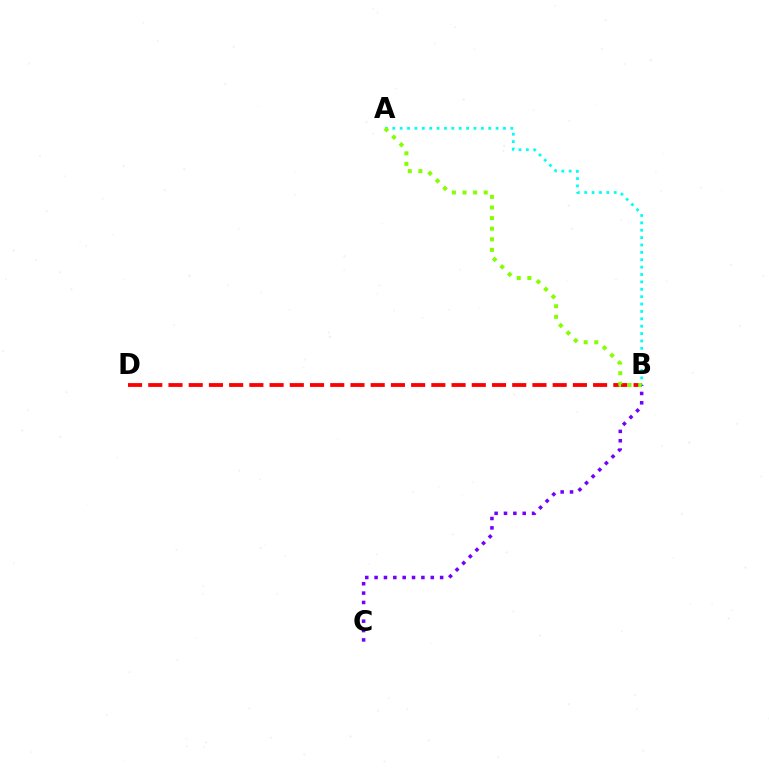{('B', 'D'): [{'color': '#ff0000', 'line_style': 'dashed', 'thickness': 2.75}], ('A', 'B'): [{'color': '#00fff6', 'line_style': 'dotted', 'thickness': 2.01}, {'color': '#84ff00', 'line_style': 'dotted', 'thickness': 2.88}], ('B', 'C'): [{'color': '#7200ff', 'line_style': 'dotted', 'thickness': 2.54}]}